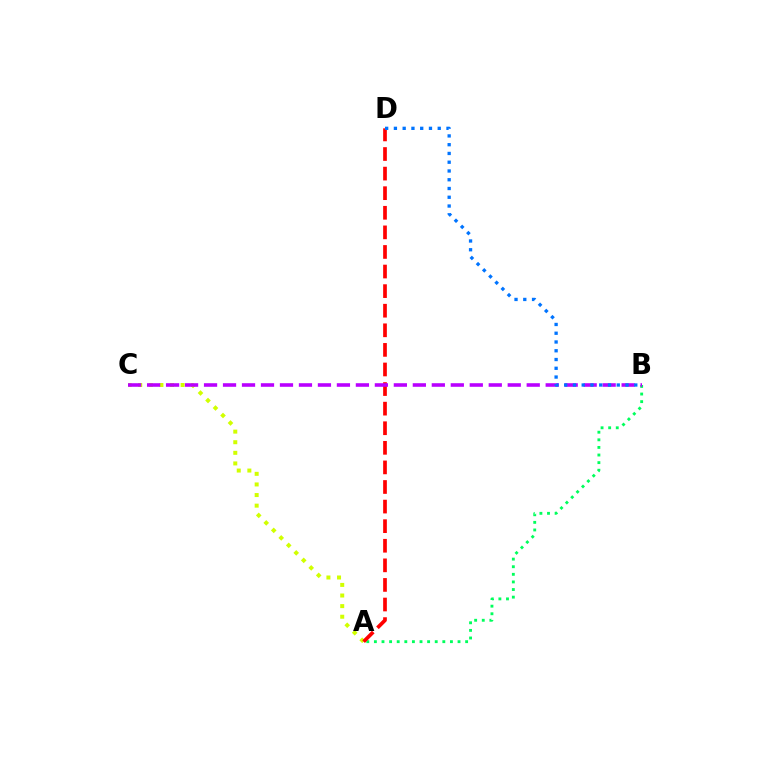{('A', 'C'): [{'color': '#d1ff00', 'line_style': 'dotted', 'thickness': 2.88}], ('A', 'B'): [{'color': '#00ff5c', 'line_style': 'dotted', 'thickness': 2.07}], ('A', 'D'): [{'color': '#ff0000', 'line_style': 'dashed', 'thickness': 2.66}], ('B', 'C'): [{'color': '#b900ff', 'line_style': 'dashed', 'thickness': 2.58}], ('B', 'D'): [{'color': '#0074ff', 'line_style': 'dotted', 'thickness': 2.38}]}